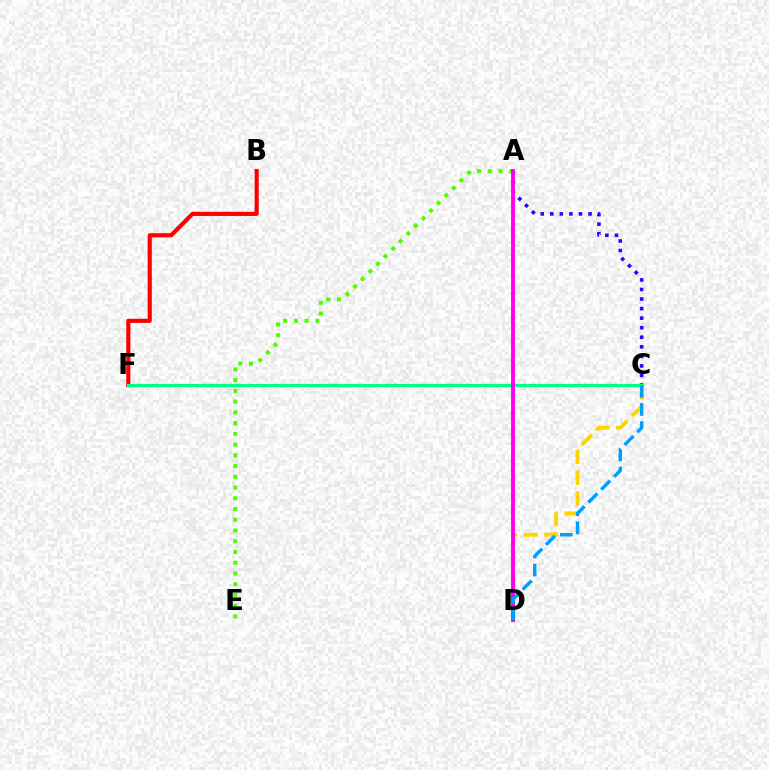{('B', 'F'): [{'color': '#ff0000', 'line_style': 'solid', 'thickness': 2.98}], ('A', 'C'): [{'color': '#3700ff', 'line_style': 'dotted', 'thickness': 2.6}], ('C', 'D'): [{'color': '#ffd500', 'line_style': 'dashed', 'thickness': 2.82}, {'color': '#009eff', 'line_style': 'dashed', 'thickness': 2.46}], ('C', 'F'): [{'color': '#00ff86', 'line_style': 'solid', 'thickness': 2.31}], ('A', 'E'): [{'color': '#4fff00', 'line_style': 'dotted', 'thickness': 2.92}], ('A', 'D'): [{'color': '#ff00ed', 'line_style': 'solid', 'thickness': 2.8}]}